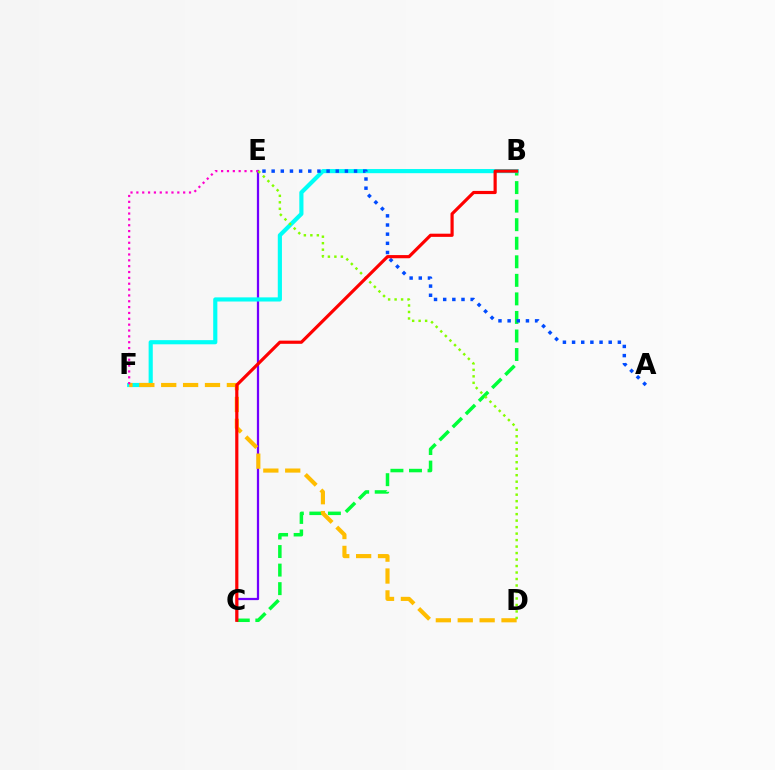{('C', 'E'): [{'color': '#7200ff', 'line_style': 'solid', 'thickness': 1.62}], ('B', 'C'): [{'color': '#00ff39', 'line_style': 'dashed', 'thickness': 2.52}, {'color': '#ff0000', 'line_style': 'solid', 'thickness': 2.29}], ('B', 'F'): [{'color': '#00fff6', 'line_style': 'solid', 'thickness': 2.99}], ('A', 'E'): [{'color': '#004bff', 'line_style': 'dotted', 'thickness': 2.49}], ('D', 'F'): [{'color': '#ffbd00', 'line_style': 'dashed', 'thickness': 2.97}], ('E', 'F'): [{'color': '#ff00cf', 'line_style': 'dotted', 'thickness': 1.59}], ('D', 'E'): [{'color': '#84ff00', 'line_style': 'dotted', 'thickness': 1.76}]}